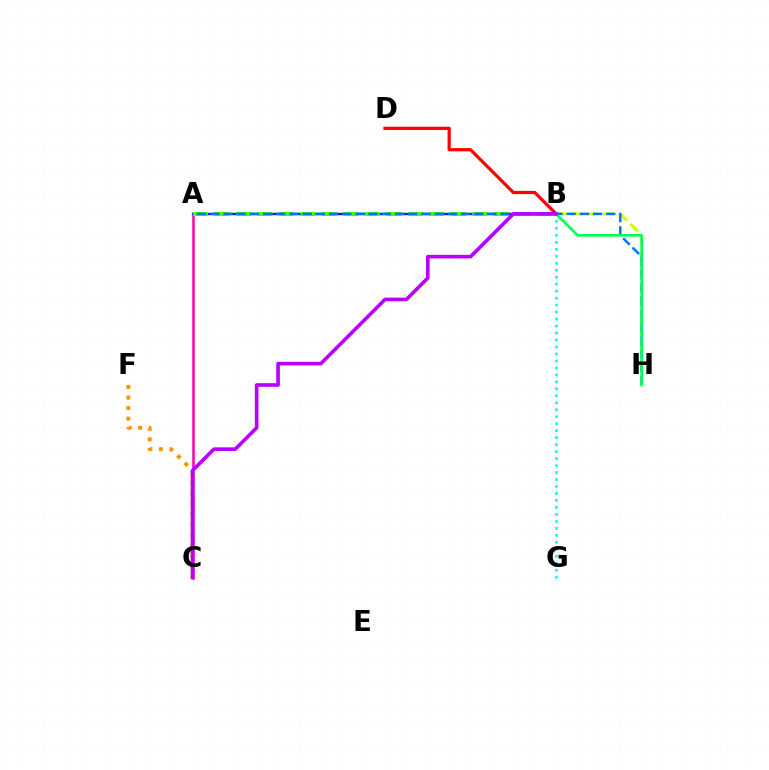{('A', 'C'): [{'color': '#ff00ac', 'line_style': 'solid', 'thickness': 1.82}], ('A', 'B'): [{'color': '#2500ff', 'line_style': 'solid', 'thickness': 1.69}, {'color': '#3dff00', 'line_style': 'dashed', 'thickness': 2.92}], ('B', 'H'): [{'color': '#d1ff00', 'line_style': 'dashed', 'thickness': 2.13}, {'color': '#00ff5c', 'line_style': 'solid', 'thickness': 1.91}], ('C', 'F'): [{'color': '#ff9400', 'line_style': 'dotted', 'thickness': 2.86}], ('A', 'H'): [{'color': '#0074ff', 'line_style': 'dashed', 'thickness': 1.79}], ('B', 'G'): [{'color': '#00fff6', 'line_style': 'dotted', 'thickness': 1.9}], ('B', 'D'): [{'color': '#ff0000', 'line_style': 'solid', 'thickness': 2.33}], ('B', 'C'): [{'color': '#b900ff', 'line_style': 'solid', 'thickness': 2.61}]}